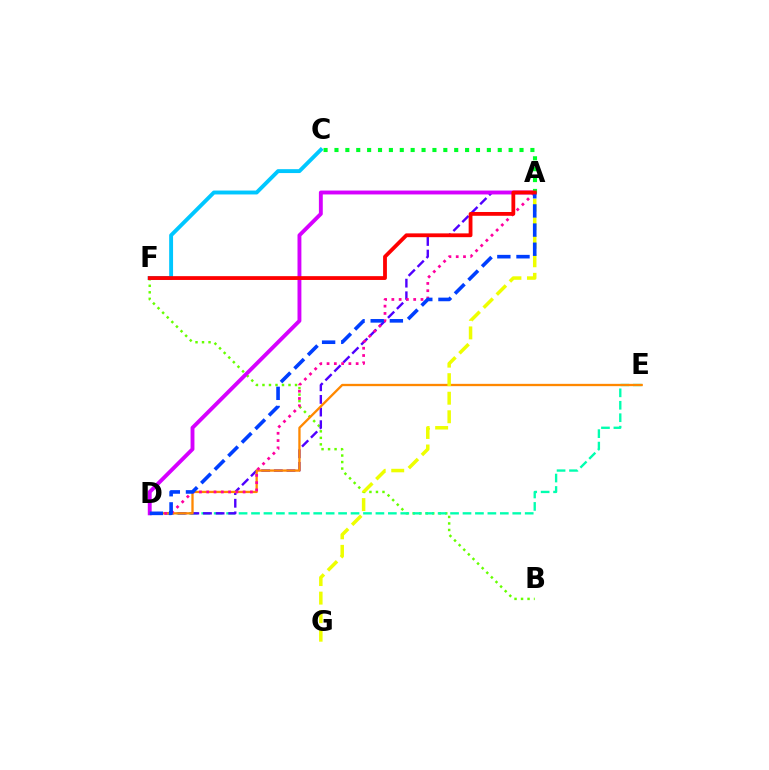{('B', 'F'): [{'color': '#66ff00', 'line_style': 'dotted', 'thickness': 1.77}], ('D', 'E'): [{'color': '#00ffaf', 'line_style': 'dashed', 'thickness': 1.69}, {'color': '#ff8800', 'line_style': 'solid', 'thickness': 1.66}], ('A', 'D'): [{'color': '#4f00ff', 'line_style': 'dashed', 'thickness': 1.72}, {'color': '#d600ff', 'line_style': 'solid', 'thickness': 2.8}, {'color': '#ff00a0', 'line_style': 'dotted', 'thickness': 1.98}, {'color': '#003fff', 'line_style': 'dashed', 'thickness': 2.6}], ('A', 'G'): [{'color': '#eeff00', 'line_style': 'dashed', 'thickness': 2.52}], ('A', 'C'): [{'color': '#00ff27', 'line_style': 'dotted', 'thickness': 2.96}], ('C', 'F'): [{'color': '#00c7ff', 'line_style': 'solid', 'thickness': 2.8}], ('A', 'F'): [{'color': '#ff0000', 'line_style': 'solid', 'thickness': 2.74}]}